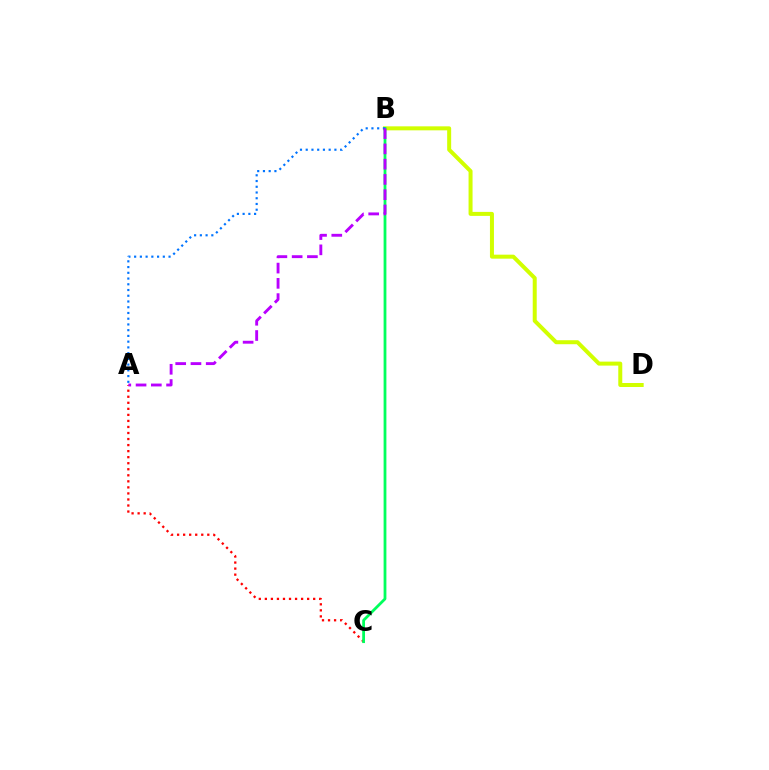{('A', 'C'): [{'color': '#ff0000', 'line_style': 'dotted', 'thickness': 1.64}], ('B', 'D'): [{'color': '#d1ff00', 'line_style': 'solid', 'thickness': 2.88}], ('B', 'C'): [{'color': '#00ff5c', 'line_style': 'solid', 'thickness': 2.01}], ('A', 'B'): [{'color': '#0074ff', 'line_style': 'dotted', 'thickness': 1.56}, {'color': '#b900ff', 'line_style': 'dashed', 'thickness': 2.07}]}